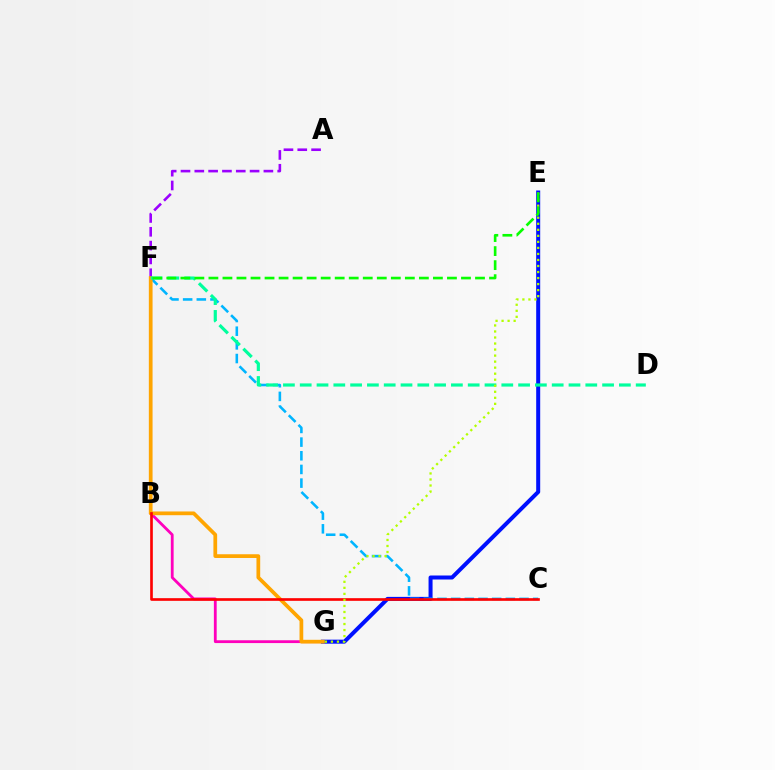{('B', 'G'): [{'color': '#ff00bd', 'line_style': 'solid', 'thickness': 2.02}], ('A', 'F'): [{'color': '#9b00ff', 'line_style': 'dashed', 'thickness': 1.88}], ('E', 'G'): [{'color': '#0010ff', 'line_style': 'solid', 'thickness': 2.88}, {'color': '#b3ff00', 'line_style': 'dotted', 'thickness': 1.64}], ('C', 'F'): [{'color': '#00b5ff', 'line_style': 'dashed', 'thickness': 1.86}], ('F', 'G'): [{'color': '#ffa500', 'line_style': 'solid', 'thickness': 2.69}], ('B', 'C'): [{'color': '#ff0000', 'line_style': 'solid', 'thickness': 1.91}], ('D', 'F'): [{'color': '#00ff9d', 'line_style': 'dashed', 'thickness': 2.28}], ('E', 'F'): [{'color': '#08ff00', 'line_style': 'dashed', 'thickness': 1.91}]}